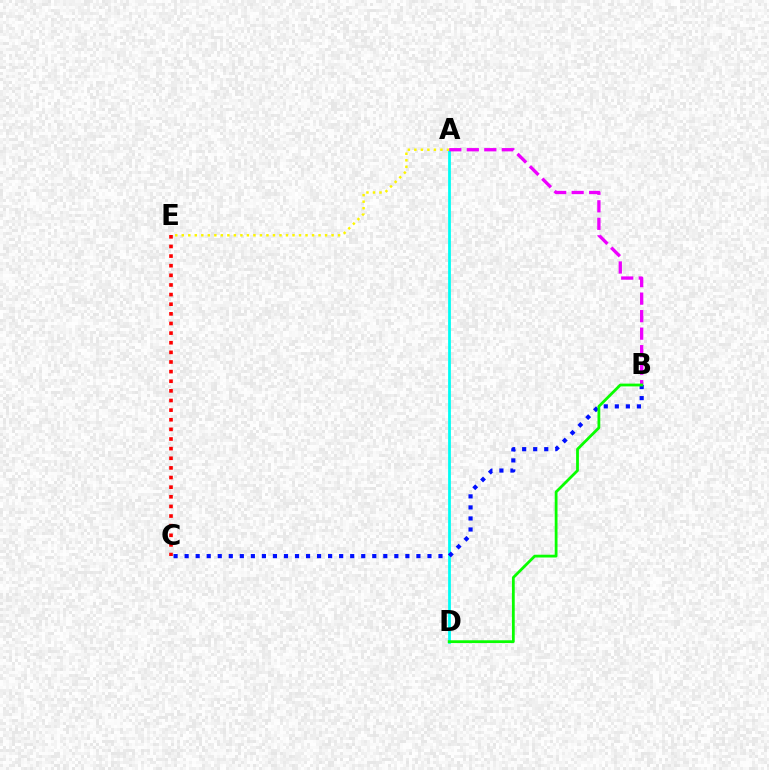{('A', 'D'): [{'color': '#00fff6', 'line_style': 'solid', 'thickness': 2.0}], ('C', 'E'): [{'color': '#ff0000', 'line_style': 'dotted', 'thickness': 2.62}], ('A', 'B'): [{'color': '#ee00ff', 'line_style': 'dashed', 'thickness': 2.38}], ('B', 'C'): [{'color': '#0010ff', 'line_style': 'dotted', 'thickness': 3.0}], ('B', 'D'): [{'color': '#08ff00', 'line_style': 'solid', 'thickness': 2.0}], ('A', 'E'): [{'color': '#fcf500', 'line_style': 'dotted', 'thickness': 1.77}]}